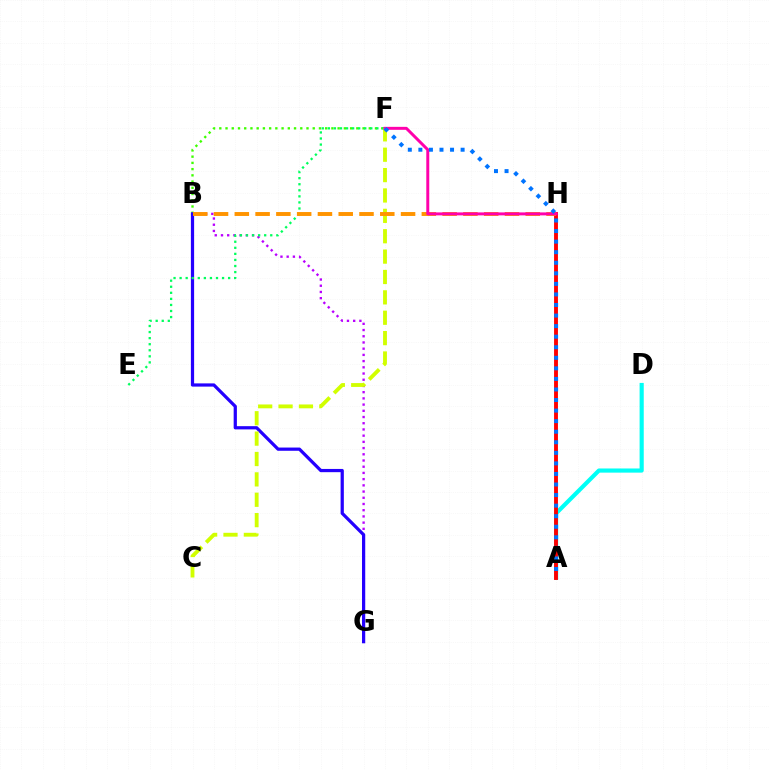{('B', 'G'): [{'color': '#b900ff', 'line_style': 'dotted', 'thickness': 1.69}, {'color': '#2500ff', 'line_style': 'solid', 'thickness': 2.33}], ('B', 'F'): [{'color': '#3dff00', 'line_style': 'dotted', 'thickness': 1.69}], ('A', 'D'): [{'color': '#00fff6', 'line_style': 'solid', 'thickness': 2.99}], ('A', 'H'): [{'color': '#ff0000', 'line_style': 'solid', 'thickness': 2.79}], ('E', 'F'): [{'color': '#00ff5c', 'line_style': 'dotted', 'thickness': 1.65}], ('C', 'F'): [{'color': '#d1ff00', 'line_style': 'dashed', 'thickness': 2.77}], ('B', 'H'): [{'color': '#ff9400', 'line_style': 'dashed', 'thickness': 2.82}], ('F', 'H'): [{'color': '#ff00ac', 'line_style': 'solid', 'thickness': 2.13}], ('A', 'F'): [{'color': '#0074ff', 'line_style': 'dotted', 'thickness': 2.87}]}